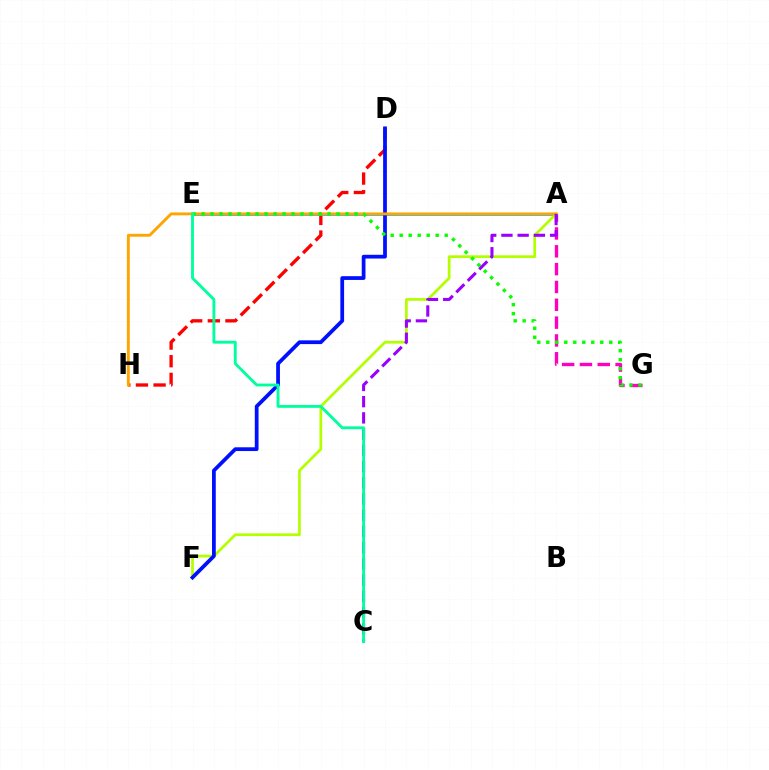{('A', 'G'): [{'color': '#ff00bd', 'line_style': 'dashed', 'thickness': 2.42}], ('D', 'H'): [{'color': '#ff0000', 'line_style': 'dashed', 'thickness': 2.4}], ('A', 'E'): [{'color': '#00b5ff', 'line_style': 'solid', 'thickness': 1.94}], ('A', 'F'): [{'color': '#b3ff00', 'line_style': 'solid', 'thickness': 1.97}], ('D', 'F'): [{'color': '#0010ff', 'line_style': 'solid', 'thickness': 2.7}], ('A', 'H'): [{'color': '#ffa500', 'line_style': 'solid', 'thickness': 2.08}], ('E', 'G'): [{'color': '#08ff00', 'line_style': 'dotted', 'thickness': 2.44}], ('A', 'C'): [{'color': '#9b00ff', 'line_style': 'dashed', 'thickness': 2.2}], ('C', 'E'): [{'color': '#00ff9d', 'line_style': 'solid', 'thickness': 2.05}]}